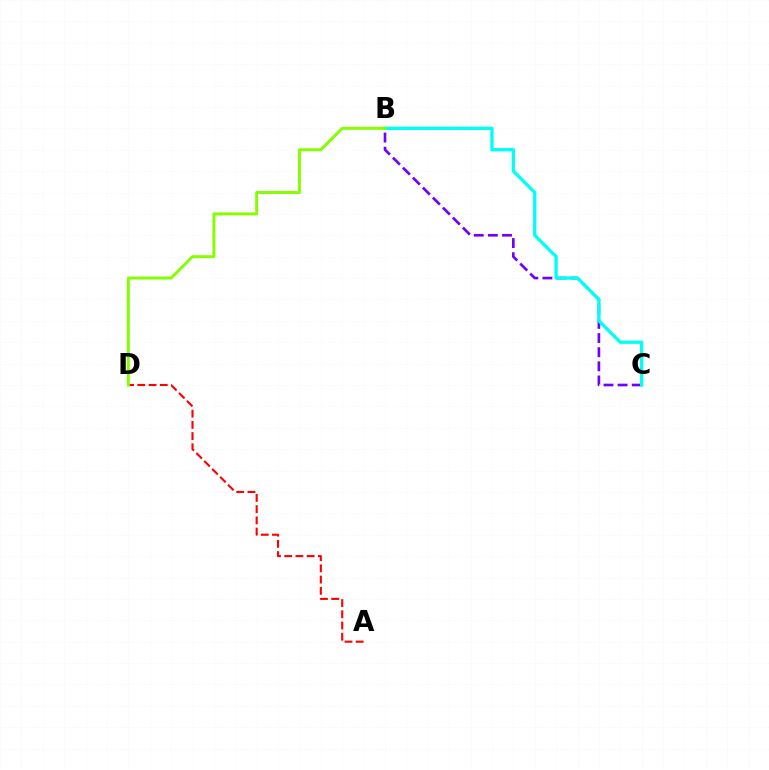{('B', 'C'): [{'color': '#7200ff', 'line_style': 'dashed', 'thickness': 1.92}, {'color': '#00fff6', 'line_style': 'solid', 'thickness': 2.39}], ('A', 'D'): [{'color': '#ff0000', 'line_style': 'dashed', 'thickness': 1.52}], ('B', 'D'): [{'color': '#84ff00', 'line_style': 'solid', 'thickness': 2.13}]}